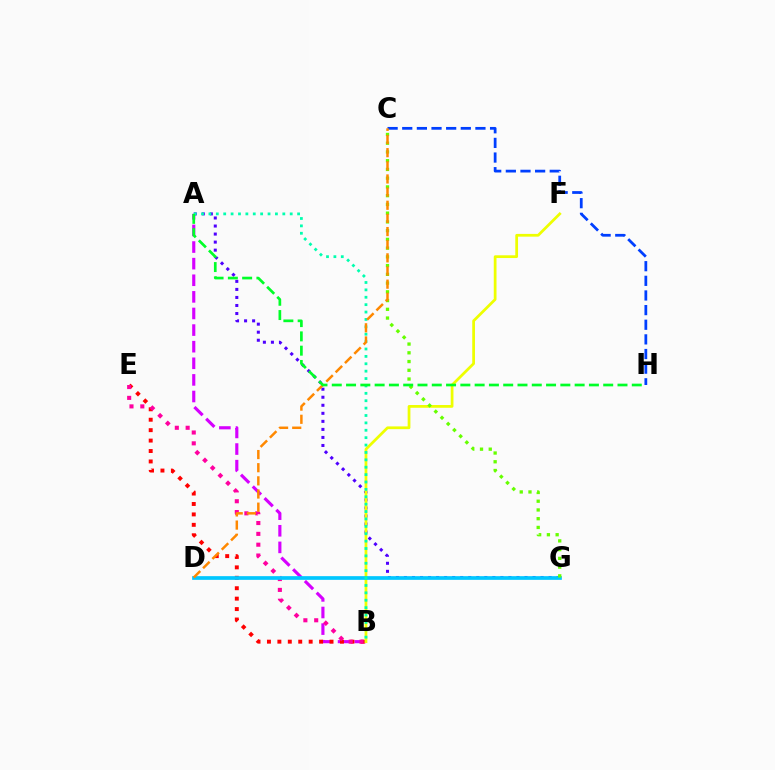{('A', 'B'): [{'color': '#d600ff', 'line_style': 'dashed', 'thickness': 2.26}, {'color': '#00ffaf', 'line_style': 'dotted', 'thickness': 2.01}], ('B', 'E'): [{'color': '#ff0000', 'line_style': 'dotted', 'thickness': 2.83}, {'color': '#ff00a0', 'line_style': 'dotted', 'thickness': 2.94}], ('A', 'G'): [{'color': '#4f00ff', 'line_style': 'dotted', 'thickness': 2.18}], ('B', 'F'): [{'color': '#eeff00', 'line_style': 'solid', 'thickness': 1.98}], ('D', 'G'): [{'color': '#00c7ff', 'line_style': 'solid', 'thickness': 2.66}], ('C', 'H'): [{'color': '#003fff', 'line_style': 'dashed', 'thickness': 1.99}], ('C', 'G'): [{'color': '#66ff00', 'line_style': 'dotted', 'thickness': 2.38}], ('C', 'D'): [{'color': '#ff8800', 'line_style': 'dashed', 'thickness': 1.79}], ('A', 'H'): [{'color': '#00ff27', 'line_style': 'dashed', 'thickness': 1.94}]}